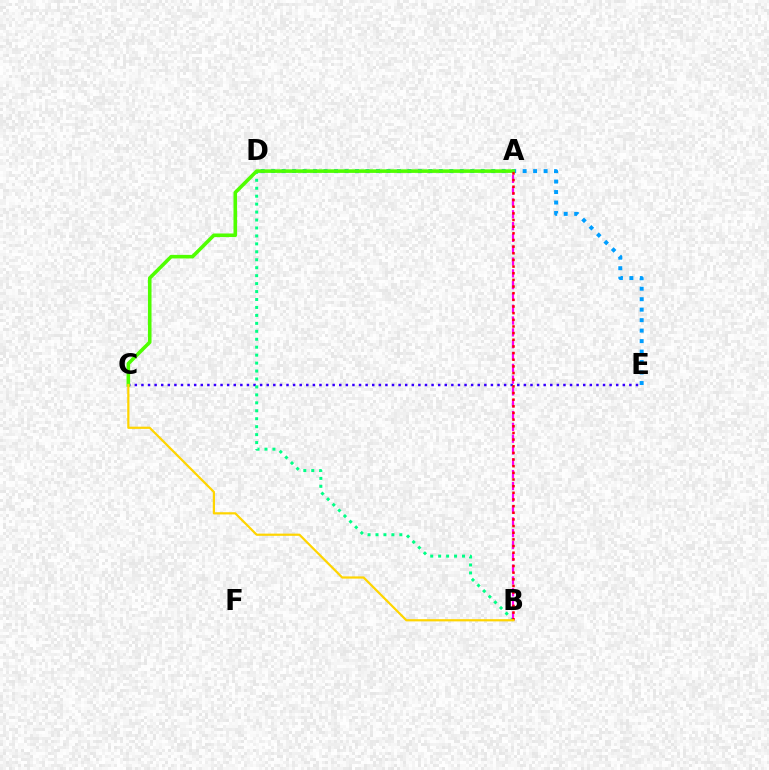{('D', 'E'): [{'color': '#009eff', 'line_style': 'dotted', 'thickness': 2.85}], ('C', 'E'): [{'color': '#3700ff', 'line_style': 'dotted', 'thickness': 1.79}], ('B', 'D'): [{'color': '#00ff86', 'line_style': 'dotted', 'thickness': 2.16}], ('A', 'C'): [{'color': '#4fff00', 'line_style': 'solid', 'thickness': 2.58}], ('A', 'B'): [{'color': '#ff00ed', 'line_style': 'dashed', 'thickness': 1.6}, {'color': '#ff0000', 'line_style': 'dotted', 'thickness': 1.81}], ('B', 'C'): [{'color': '#ffd500', 'line_style': 'solid', 'thickness': 1.59}]}